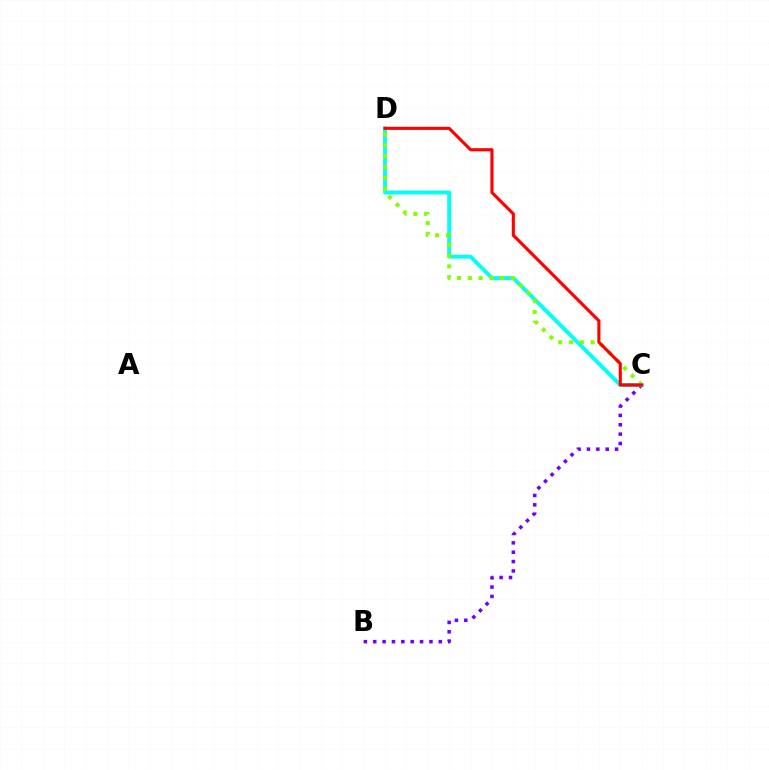{('B', 'C'): [{'color': '#7200ff', 'line_style': 'dotted', 'thickness': 2.55}], ('C', 'D'): [{'color': '#00fff6', 'line_style': 'solid', 'thickness': 2.83}, {'color': '#84ff00', 'line_style': 'dotted', 'thickness': 2.93}, {'color': '#ff0000', 'line_style': 'solid', 'thickness': 2.24}]}